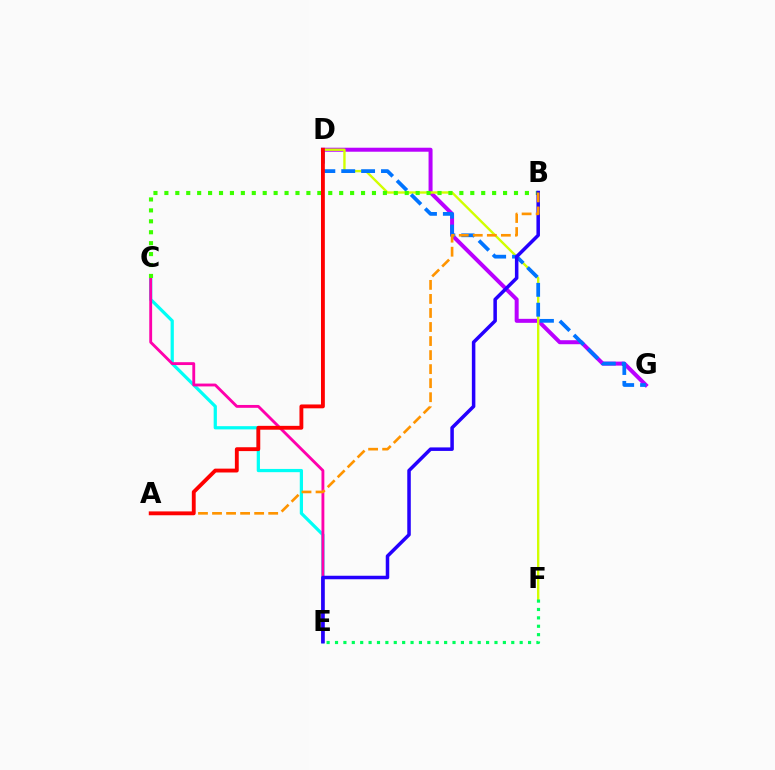{('D', 'G'): [{'color': '#b900ff', 'line_style': 'solid', 'thickness': 2.88}, {'color': '#0074ff', 'line_style': 'dashed', 'thickness': 2.7}], ('C', 'E'): [{'color': '#00fff6', 'line_style': 'solid', 'thickness': 2.32}, {'color': '#ff00ac', 'line_style': 'solid', 'thickness': 2.05}], ('D', 'F'): [{'color': '#d1ff00', 'line_style': 'solid', 'thickness': 1.71}], ('B', 'C'): [{'color': '#3dff00', 'line_style': 'dotted', 'thickness': 2.97}], ('B', 'E'): [{'color': '#2500ff', 'line_style': 'solid', 'thickness': 2.53}], ('E', 'F'): [{'color': '#00ff5c', 'line_style': 'dotted', 'thickness': 2.28}], ('A', 'B'): [{'color': '#ff9400', 'line_style': 'dashed', 'thickness': 1.91}], ('A', 'D'): [{'color': '#ff0000', 'line_style': 'solid', 'thickness': 2.77}]}